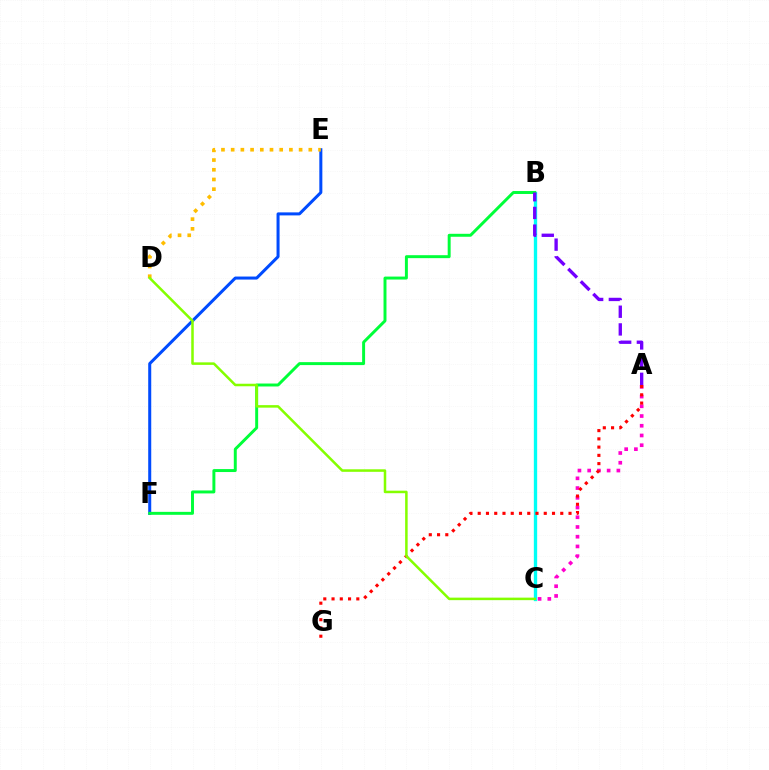{('B', 'C'): [{'color': '#00fff6', 'line_style': 'solid', 'thickness': 2.4}], ('E', 'F'): [{'color': '#004bff', 'line_style': 'solid', 'thickness': 2.18}], ('A', 'C'): [{'color': '#ff00cf', 'line_style': 'dotted', 'thickness': 2.64}], ('A', 'G'): [{'color': '#ff0000', 'line_style': 'dotted', 'thickness': 2.24}], ('D', 'E'): [{'color': '#ffbd00', 'line_style': 'dotted', 'thickness': 2.64}], ('B', 'F'): [{'color': '#00ff39', 'line_style': 'solid', 'thickness': 2.13}], ('C', 'D'): [{'color': '#84ff00', 'line_style': 'solid', 'thickness': 1.82}], ('A', 'B'): [{'color': '#7200ff', 'line_style': 'dashed', 'thickness': 2.4}]}